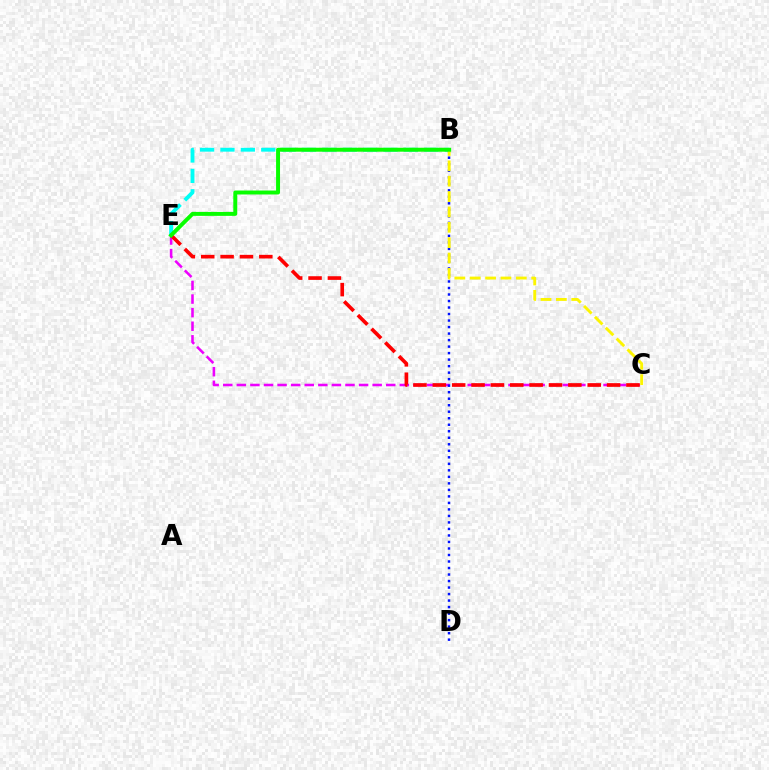{('B', 'E'): [{'color': '#00fff6', 'line_style': 'dashed', 'thickness': 2.77}, {'color': '#08ff00', 'line_style': 'solid', 'thickness': 2.84}], ('C', 'E'): [{'color': '#ee00ff', 'line_style': 'dashed', 'thickness': 1.85}, {'color': '#ff0000', 'line_style': 'dashed', 'thickness': 2.63}], ('B', 'D'): [{'color': '#0010ff', 'line_style': 'dotted', 'thickness': 1.77}], ('B', 'C'): [{'color': '#fcf500', 'line_style': 'dashed', 'thickness': 2.09}]}